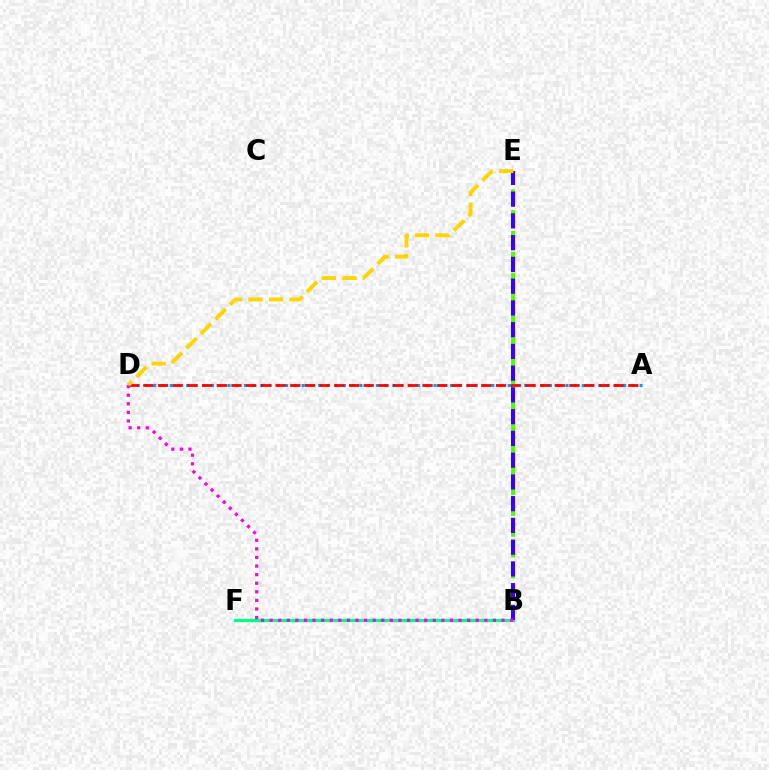{('A', 'D'): [{'color': '#009eff', 'line_style': 'dotted', 'thickness': 2.24}, {'color': '#ff0000', 'line_style': 'dashed', 'thickness': 2.0}], ('B', 'E'): [{'color': '#4fff00', 'line_style': 'dashed', 'thickness': 2.83}, {'color': '#3700ff', 'line_style': 'dashed', 'thickness': 2.95}], ('B', 'F'): [{'color': '#00ff86', 'line_style': 'solid', 'thickness': 2.36}], ('B', 'D'): [{'color': '#ff00ed', 'line_style': 'dotted', 'thickness': 2.33}], ('D', 'E'): [{'color': '#ffd500', 'line_style': 'dashed', 'thickness': 2.79}]}